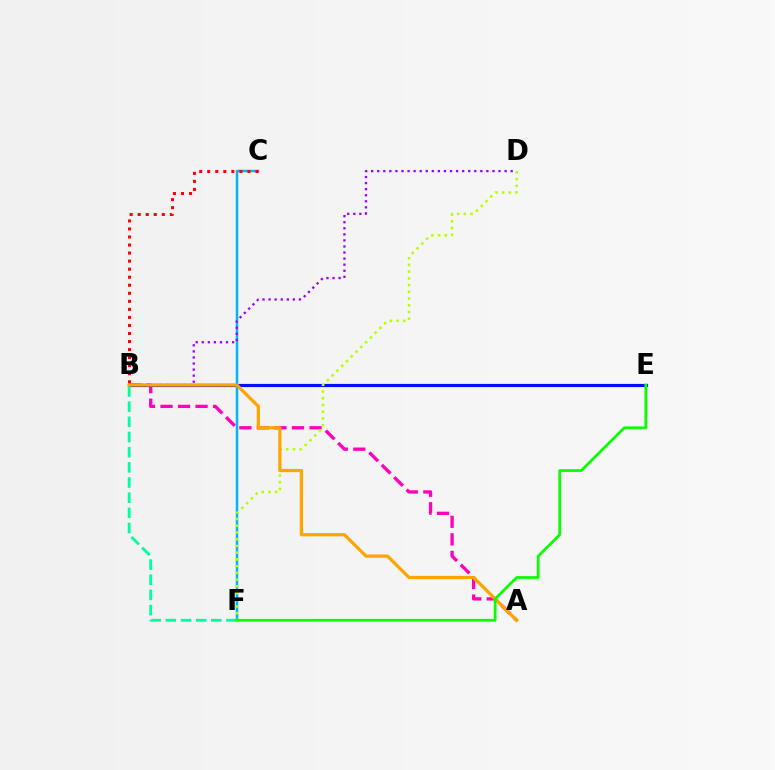{('A', 'B'): [{'color': '#ff00bd', 'line_style': 'dashed', 'thickness': 2.38}, {'color': '#ffa500', 'line_style': 'solid', 'thickness': 2.33}], ('B', 'E'): [{'color': '#0010ff', 'line_style': 'solid', 'thickness': 2.28}], ('C', 'F'): [{'color': '#00b5ff', 'line_style': 'solid', 'thickness': 1.8}], ('D', 'F'): [{'color': '#b3ff00', 'line_style': 'dotted', 'thickness': 1.83}], ('B', 'D'): [{'color': '#9b00ff', 'line_style': 'dotted', 'thickness': 1.65}], ('B', 'F'): [{'color': '#00ff9d', 'line_style': 'dashed', 'thickness': 2.06}], ('B', 'C'): [{'color': '#ff0000', 'line_style': 'dotted', 'thickness': 2.18}], ('E', 'F'): [{'color': '#08ff00', 'line_style': 'solid', 'thickness': 1.98}]}